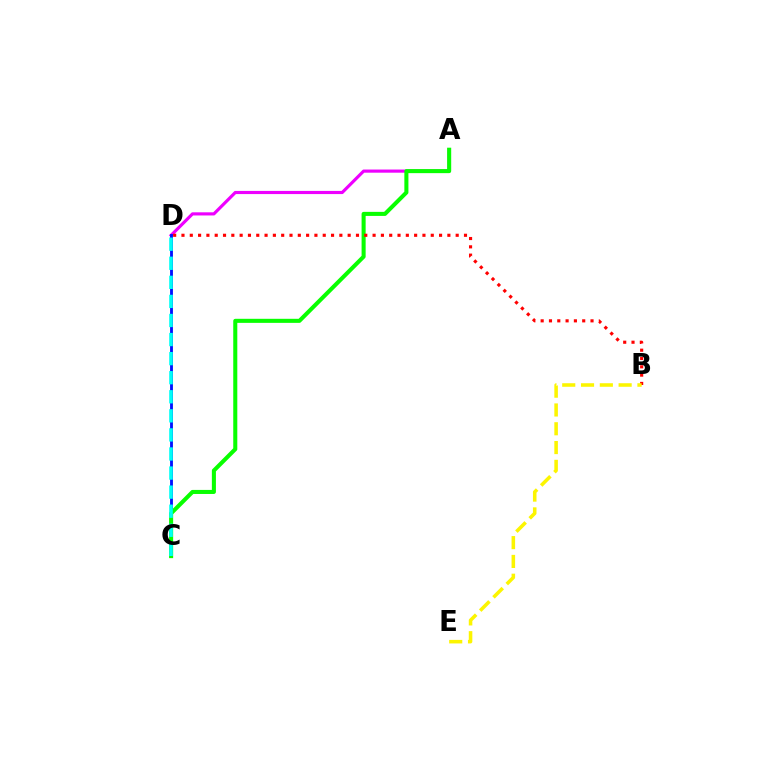{('A', 'D'): [{'color': '#ee00ff', 'line_style': 'solid', 'thickness': 2.27}], ('C', 'D'): [{'color': '#0010ff', 'line_style': 'solid', 'thickness': 2.05}, {'color': '#00fff6', 'line_style': 'dashed', 'thickness': 2.59}], ('A', 'C'): [{'color': '#08ff00', 'line_style': 'solid', 'thickness': 2.92}], ('B', 'D'): [{'color': '#ff0000', 'line_style': 'dotted', 'thickness': 2.26}], ('B', 'E'): [{'color': '#fcf500', 'line_style': 'dashed', 'thickness': 2.55}]}